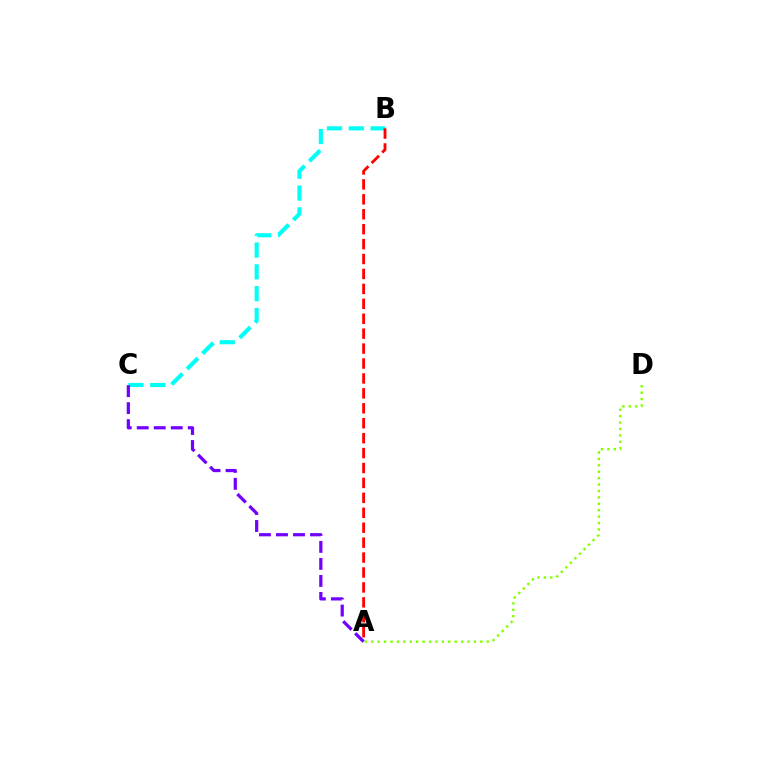{('B', 'C'): [{'color': '#00fff6', 'line_style': 'dashed', 'thickness': 2.96}], ('A', 'C'): [{'color': '#7200ff', 'line_style': 'dashed', 'thickness': 2.31}], ('A', 'D'): [{'color': '#84ff00', 'line_style': 'dotted', 'thickness': 1.74}], ('A', 'B'): [{'color': '#ff0000', 'line_style': 'dashed', 'thickness': 2.03}]}